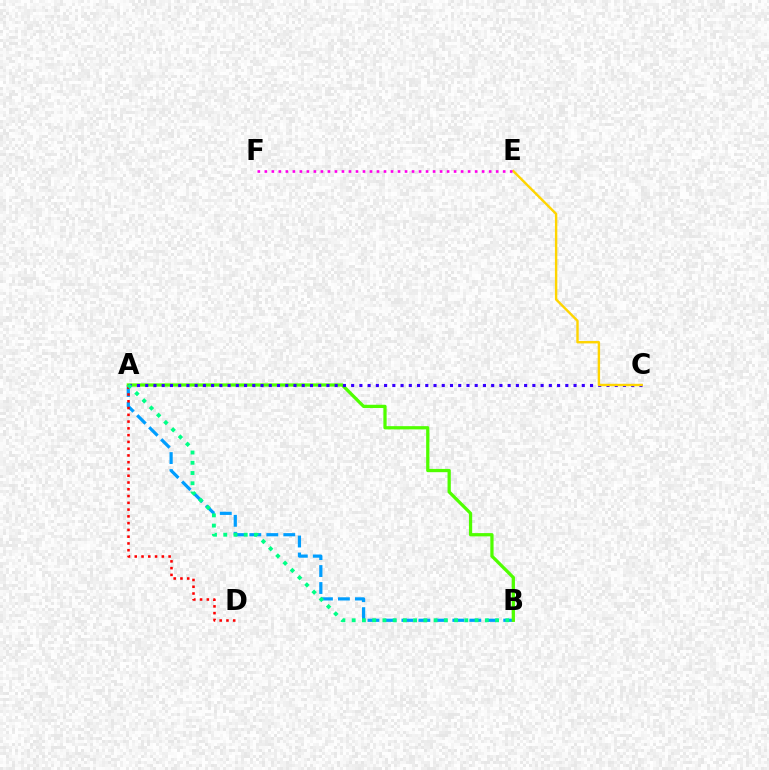{('A', 'B'): [{'color': '#009eff', 'line_style': 'dashed', 'thickness': 2.31}, {'color': '#4fff00', 'line_style': 'solid', 'thickness': 2.34}, {'color': '#00ff86', 'line_style': 'dotted', 'thickness': 2.78}], ('A', 'D'): [{'color': '#ff0000', 'line_style': 'dotted', 'thickness': 1.84}], ('A', 'C'): [{'color': '#3700ff', 'line_style': 'dotted', 'thickness': 2.24}], ('C', 'E'): [{'color': '#ffd500', 'line_style': 'solid', 'thickness': 1.73}], ('E', 'F'): [{'color': '#ff00ed', 'line_style': 'dotted', 'thickness': 1.9}]}